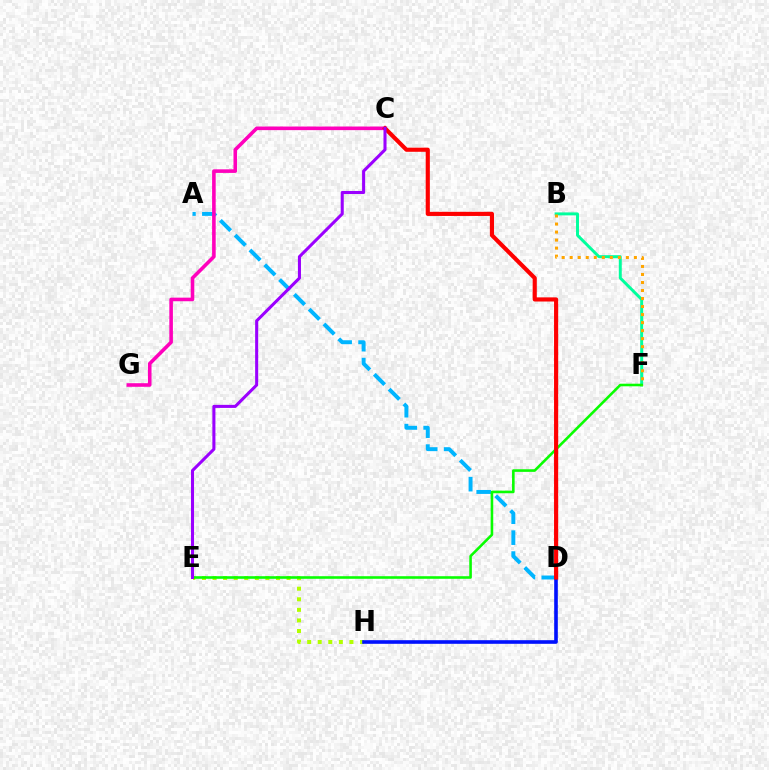{('A', 'D'): [{'color': '#00b5ff', 'line_style': 'dashed', 'thickness': 2.84}], ('E', 'H'): [{'color': '#b3ff00', 'line_style': 'dotted', 'thickness': 2.87}], ('B', 'F'): [{'color': '#00ff9d', 'line_style': 'solid', 'thickness': 2.13}, {'color': '#ffa500', 'line_style': 'dotted', 'thickness': 2.18}], ('C', 'G'): [{'color': '#ff00bd', 'line_style': 'solid', 'thickness': 2.58}], ('E', 'F'): [{'color': '#08ff00', 'line_style': 'solid', 'thickness': 1.86}], ('D', 'H'): [{'color': '#0010ff', 'line_style': 'solid', 'thickness': 2.6}], ('C', 'D'): [{'color': '#ff0000', 'line_style': 'solid', 'thickness': 2.98}], ('C', 'E'): [{'color': '#9b00ff', 'line_style': 'solid', 'thickness': 2.2}]}